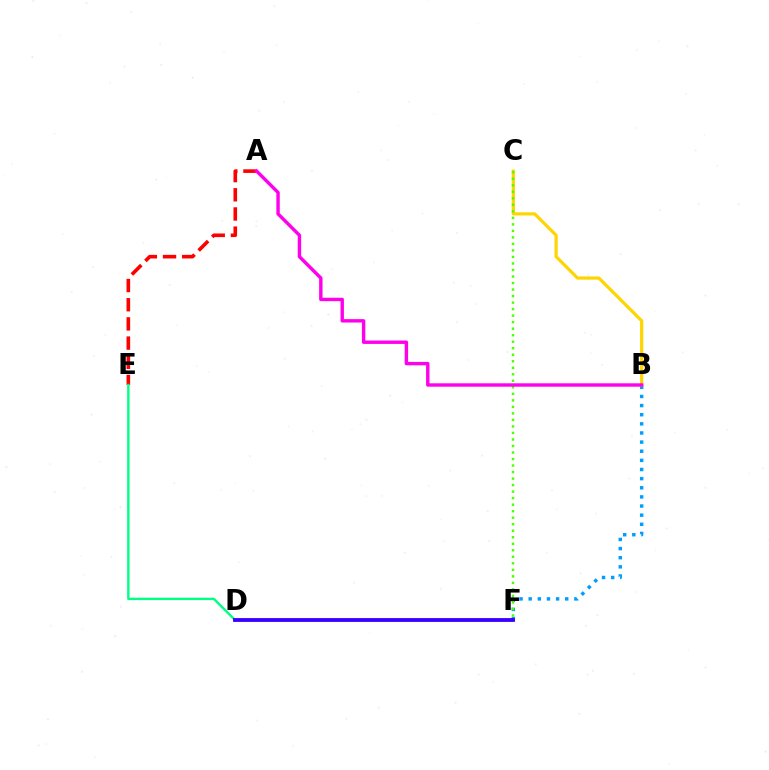{('B', 'F'): [{'color': '#009eff', 'line_style': 'dotted', 'thickness': 2.48}], ('A', 'E'): [{'color': '#ff0000', 'line_style': 'dashed', 'thickness': 2.61}], ('B', 'C'): [{'color': '#ffd500', 'line_style': 'solid', 'thickness': 2.3}], ('D', 'E'): [{'color': '#00ff86', 'line_style': 'solid', 'thickness': 1.73}], ('D', 'F'): [{'color': '#3700ff', 'line_style': 'solid', 'thickness': 2.75}], ('C', 'F'): [{'color': '#4fff00', 'line_style': 'dotted', 'thickness': 1.77}], ('A', 'B'): [{'color': '#ff00ed', 'line_style': 'solid', 'thickness': 2.45}]}